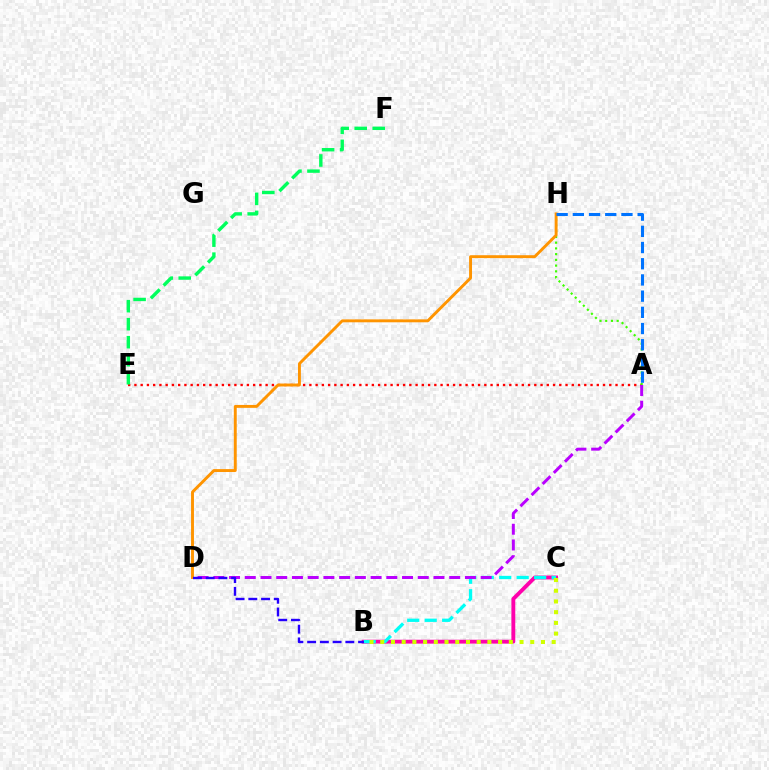{('A', 'E'): [{'color': '#ff0000', 'line_style': 'dotted', 'thickness': 1.7}], ('B', 'C'): [{'color': '#ff00ac', 'line_style': 'solid', 'thickness': 2.78}, {'color': '#00fff6', 'line_style': 'dashed', 'thickness': 2.37}, {'color': '#d1ff00', 'line_style': 'dotted', 'thickness': 2.91}], ('A', 'H'): [{'color': '#3dff00', 'line_style': 'dotted', 'thickness': 1.56}, {'color': '#0074ff', 'line_style': 'dashed', 'thickness': 2.2}], ('A', 'D'): [{'color': '#b900ff', 'line_style': 'dashed', 'thickness': 2.14}], ('E', 'F'): [{'color': '#00ff5c', 'line_style': 'dashed', 'thickness': 2.45}], ('D', 'H'): [{'color': '#ff9400', 'line_style': 'solid', 'thickness': 2.1}], ('B', 'D'): [{'color': '#2500ff', 'line_style': 'dashed', 'thickness': 1.73}]}